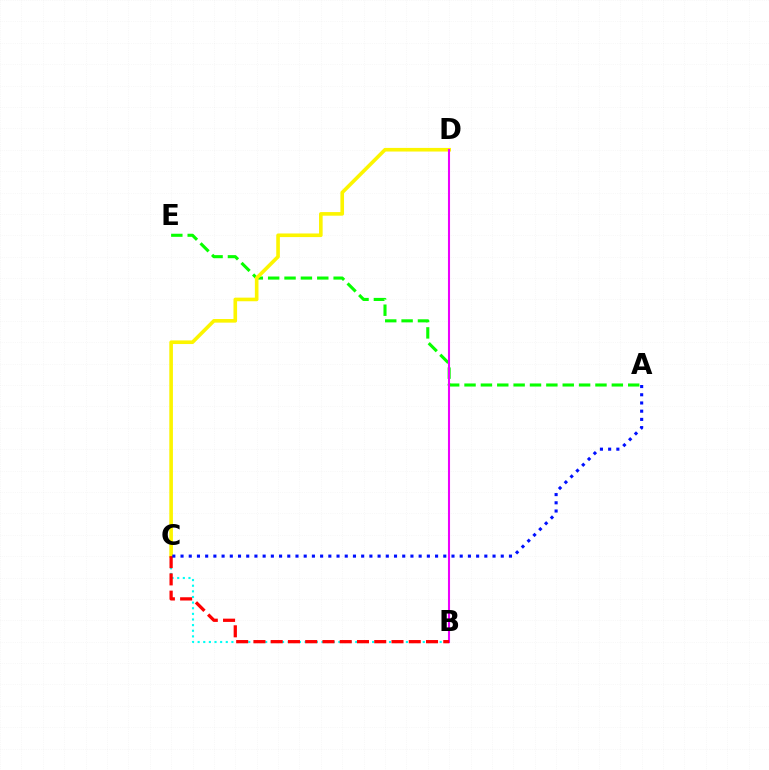{('B', 'C'): [{'color': '#00fff6', 'line_style': 'dotted', 'thickness': 1.53}, {'color': '#ff0000', 'line_style': 'dashed', 'thickness': 2.34}], ('A', 'E'): [{'color': '#08ff00', 'line_style': 'dashed', 'thickness': 2.22}], ('C', 'D'): [{'color': '#fcf500', 'line_style': 'solid', 'thickness': 2.6}], ('B', 'D'): [{'color': '#ee00ff', 'line_style': 'solid', 'thickness': 1.5}], ('A', 'C'): [{'color': '#0010ff', 'line_style': 'dotted', 'thickness': 2.23}]}